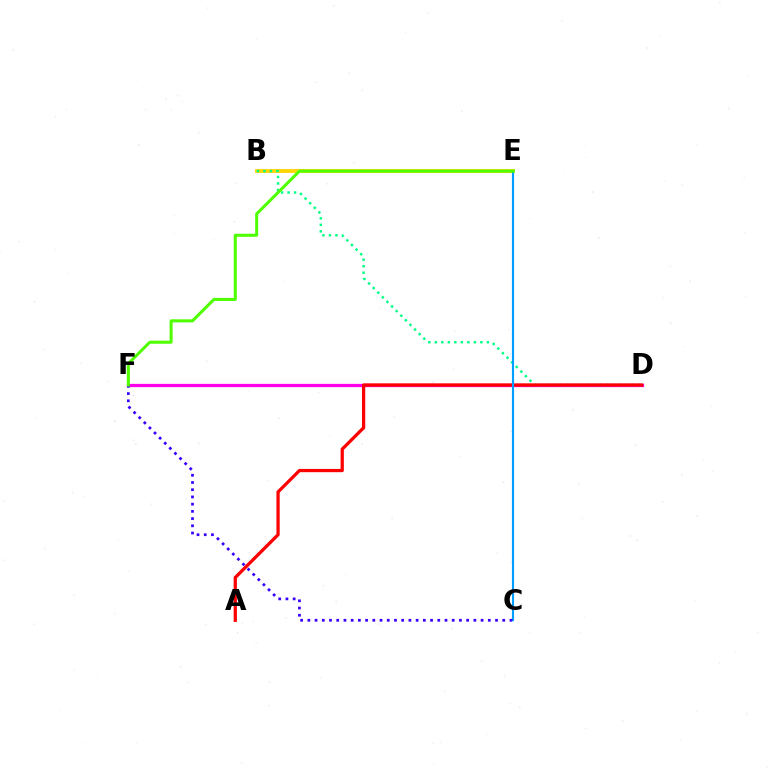{('B', 'E'): [{'color': '#ffd500', 'line_style': 'solid', 'thickness': 2.76}], ('D', 'F'): [{'color': '#ff00ed', 'line_style': 'solid', 'thickness': 2.35}], ('B', 'D'): [{'color': '#00ff86', 'line_style': 'dotted', 'thickness': 1.77}], ('A', 'D'): [{'color': '#ff0000', 'line_style': 'solid', 'thickness': 2.35}], ('C', 'E'): [{'color': '#009eff', 'line_style': 'solid', 'thickness': 1.54}], ('C', 'F'): [{'color': '#3700ff', 'line_style': 'dotted', 'thickness': 1.96}], ('E', 'F'): [{'color': '#4fff00', 'line_style': 'solid', 'thickness': 2.18}]}